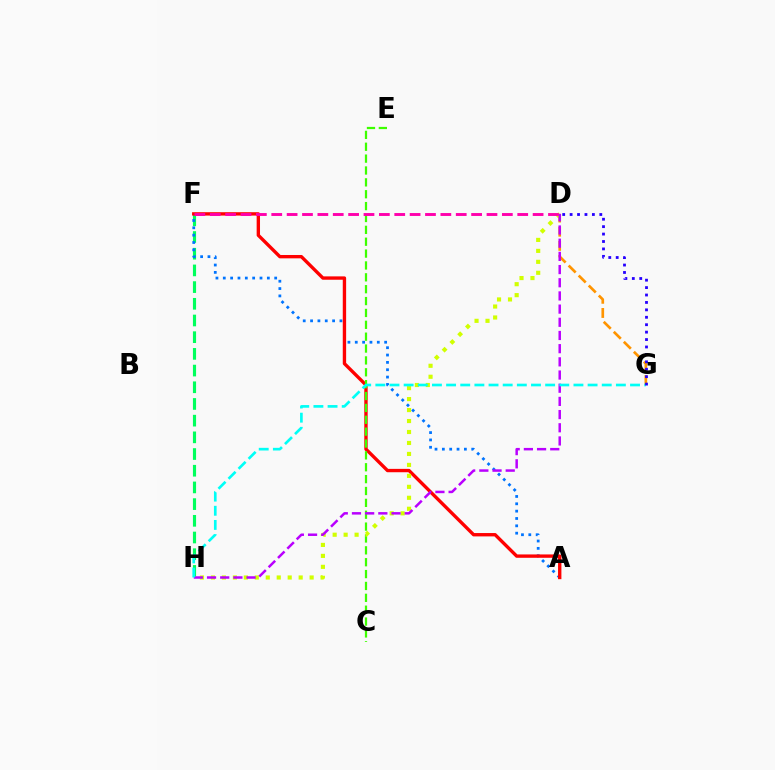{('F', 'H'): [{'color': '#00ff5c', 'line_style': 'dashed', 'thickness': 2.27}], ('A', 'F'): [{'color': '#0074ff', 'line_style': 'dotted', 'thickness': 2.0}, {'color': '#ff0000', 'line_style': 'solid', 'thickness': 2.42}], ('D', 'G'): [{'color': '#ff9400', 'line_style': 'dashed', 'thickness': 1.92}, {'color': '#2500ff', 'line_style': 'dotted', 'thickness': 2.02}], ('C', 'E'): [{'color': '#3dff00', 'line_style': 'dashed', 'thickness': 1.61}], ('D', 'H'): [{'color': '#d1ff00', 'line_style': 'dotted', 'thickness': 2.98}, {'color': '#b900ff', 'line_style': 'dashed', 'thickness': 1.79}], ('D', 'F'): [{'color': '#ff00ac', 'line_style': 'dashed', 'thickness': 2.09}], ('G', 'H'): [{'color': '#00fff6', 'line_style': 'dashed', 'thickness': 1.92}]}